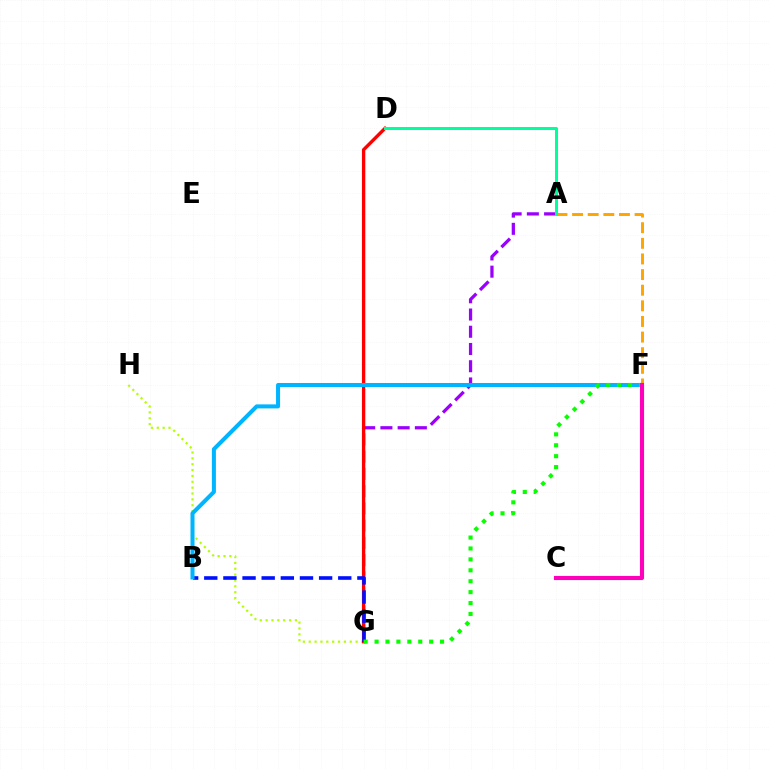{('G', 'H'): [{'color': '#b3ff00', 'line_style': 'dotted', 'thickness': 1.59}], ('A', 'G'): [{'color': '#9b00ff', 'line_style': 'dashed', 'thickness': 2.34}], ('A', 'F'): [{'color': '#ffa500', 'line_style': 'dashed', 'thickness': 2.12}], ('D', 'G'): [{'color': '#ff0000', 'line_style': 'solid', 'thickness': 2.4}], ('A', 'D'): [{'color': '#00ff9d', 'line_style': 'solid', 'thickness': 2.17}], ('B', 'G'): [{'color': '#0010ff', 'line_style': 'dashed', 'thickness': 2.6}], ('B', 'F'): [{'color': '#00b5ff', 'line_style': 'solid', 'thickness': 2.9}], ('F', 'G'): [{'color': '#08ff00', 'line_style': 'dotted', 'thickness': 2.97}], ('C', 'F'): [{'color': '#ff00bd', 'line_style': 'solid', 'thickness': 2.96}]}